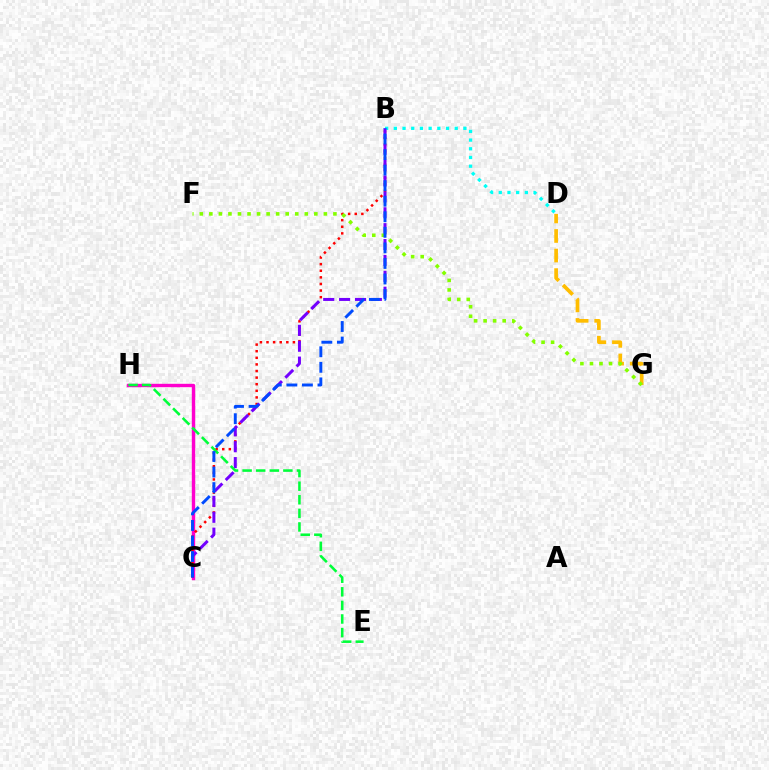{('B', 'D'): [{'color': '#00fff6', 'line_style': 'dotted', 'thickness': 2.36}], ('C', 'H'): [{'color': '#ff00cf', 'line_style': 'solid', 'thickness': 2.44}], ('B', 'C'): [{'color': '#ff0000', 'line_style': 'dotted', 'thickness': 1.79}, {'color': '#7200ff', 'line_style': 'dashed', 'thickness': 2.16}, {'color': '#004bff', 'line_style': 'dashed', 'thickness': 2.11}], ('D', 'G'): [{'color': '#ffbd00', 'line_style': 'dashed', 'thickness': 2.66}], ('F', 'G'): [{'color': '#84ff00', 'line_style': 'dotted', 'thickness': 2.59}], ('E', 'H'): [{'color': '#00ff39', 'line_style': 'dashed', 'thickness': 1.85}]}